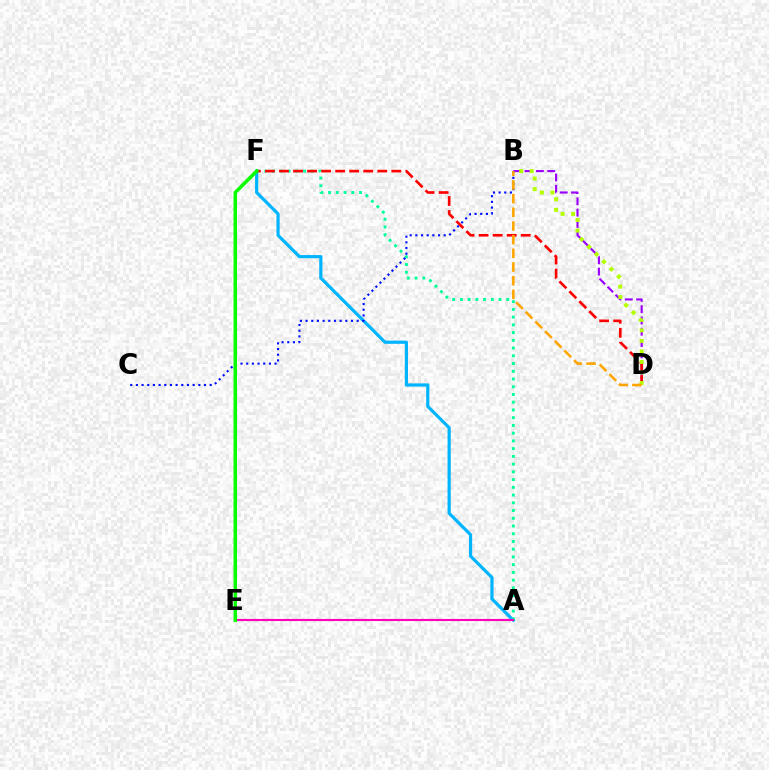{('A', 'F'): [{'color': '#00b5ff', 'line_style': 'solid', 'thickness': 2.3}, {'color': '#00ff9d', 'line_style': 'dotted', 'thickness': 2.1}], ('B', 'D'): [{'color': '#9b00ff', 'line_style': 'dashed', 'thickness': 1.54}, {'color': '#b3ff00', 'line_style': 'dotted', 'thickness': 2.86}, {'color': '#ffa500', 'line_style': 'dashed', 'thickness': 1.86}], ('A', 'E'): [{'color': '#ff00bd', 'line_style': 'solid', 'thickness': 1.52}], ('D', 'F'): [{'color': '#ff0000', 'line_style': 'dashed', 'thickness': 1.91}], ('B', 'C'): [{'color': '#0010ff', 'line_style': 'dotted', 'thickness': 1.54}], ('E', 'F'): [{'color': '#08ff00', 'line_style': 'solid', 'thickness': 2.51}]}